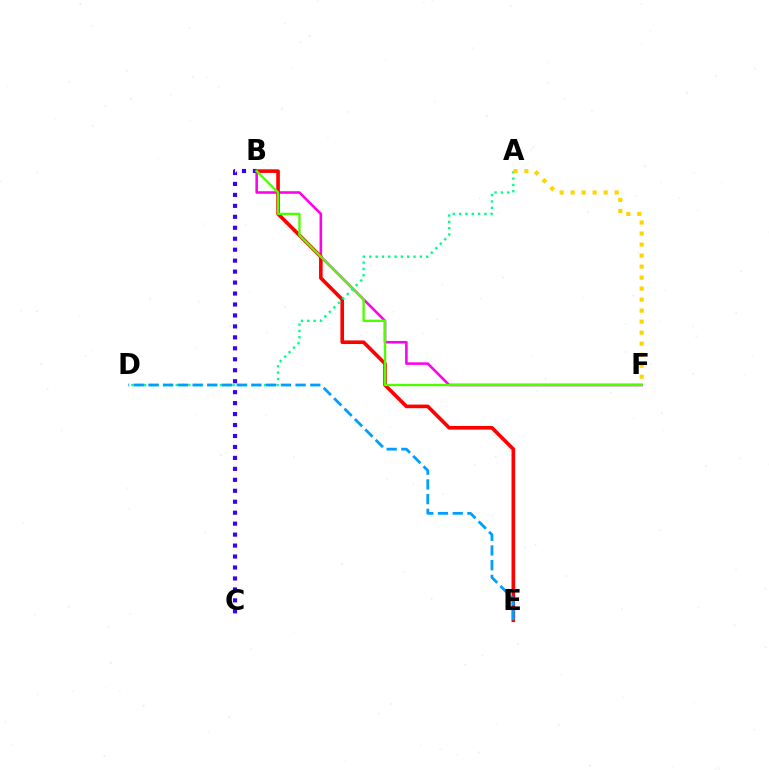{('B', 'F'): [{'color': '#ff00ed', 'line_style': 'solid', 'thickness': 1.86}, {'color': '#4fff00', 'line_style': 'solid', 'thickness': 1.71}], ('B', 'C'): [{'color': '#3700ff', 'line_style': 'dotted', 'thickness': 2.98}], ('B', 'E'): [{'color': '#ff0000', 'line_style': 'solid', 'thickness': 2.61}], ('A', 'D'): [{'color': '#00ff86', 'line_style': 'dotted', 'thickness': 1.72}], ('D', 'E'): [{'color': '#009eff', 'line_style': 'dashed', 'thickness': 2.0}], ('A', 'F'): [{'color': '#ffd500', 'line_style': 'dotted', 'thickness': 2.99}]}